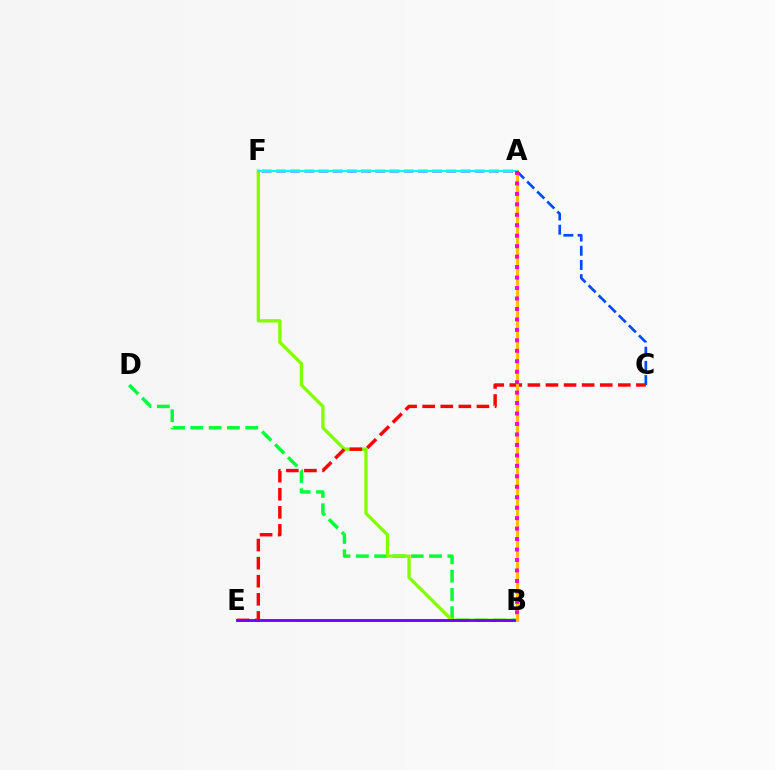{('C', 'F'): [{'color': '#004bff', 'line_style': 'dashed', 'thickness': 1.93}], ('B', 'D'): [{'color': '#00ff39', 'line_style': 'dashed', 'thickness': 2.49}], ('B', 'F'): [{'color': '#84ff00', 'line_style': 'solid', 'thickness': 2.4}], ('C', 'E'): [{'color': '#ff0000', 'line_style': 'dashed', 'thickness': 2.46}], ('B', 'E'): [{'color': '#7200ff', 'line_style': 'solid', 'thickness': 2.06}], ('A', 'B'): [{'color': '#ffbd00', 'line_style': 'solid', 'thickness': 2.2}, {'color': '#ff00cf', 'line_style': 'dotted', 'thickness': 2.84}], ('A', 'F'): [{'color': '#00fff6', 'line_style': 'solid', 'thickness': 1.53}]}